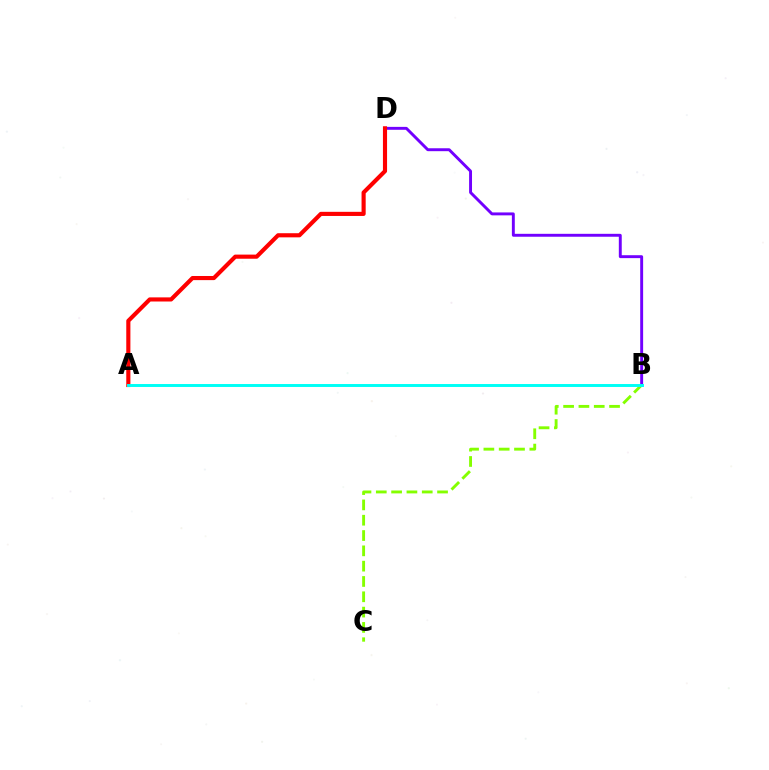{('B', 'C'): [{'color': '#84ff00', 'line_style': 'dashed', 'thickness': 2.08}], ('B', 'D'): [{'color': '#7200ff', 'line_style': 'solid', 'thickness': 2.1}], ('A', 'D'): [{'color': '#ff0000', 'line_style': 'solid', 'thickness': 2.97}], ('A', 'B'): [{'color': '#00fff6', 'line_style': 'solid', 'thickness': 2.12}]}